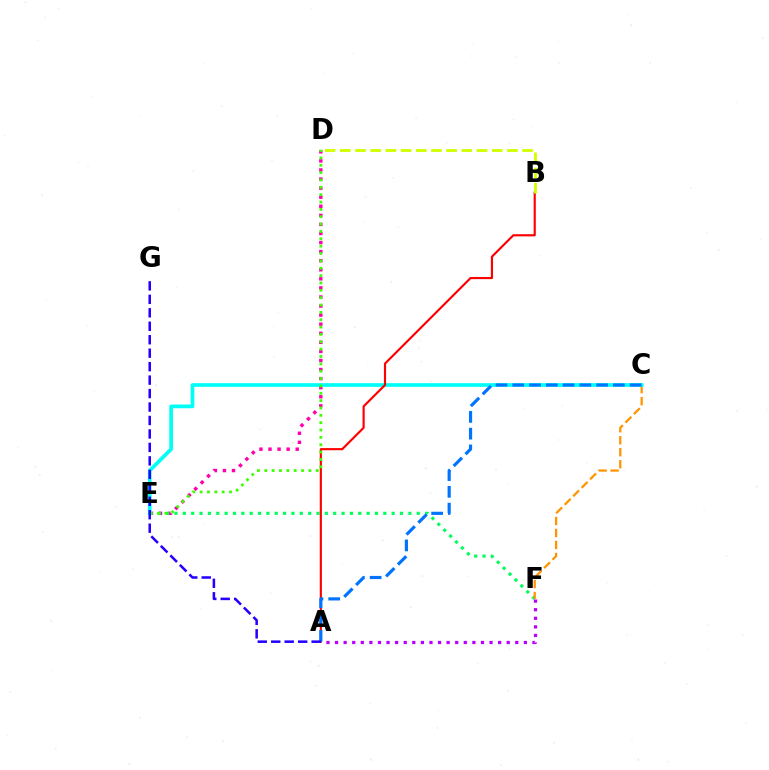{('D', 'E'): [{'color': '#ff00ac', 'line_style': 'dotted', 'thickness': 2.46}, {'color': '#3dff00', 'line_style': 'dotted', 'thickness': 2.0}], ('E', 'F'): [{'color': '#00ff5c', 'line_style': 'dotted', 'thickness': 2.27}], ('C', 'F'): [{'color': '#ff9400', 'line_style': 'dashed', 'thickness': 1.63}], ('C', 'E'): [{'color': '#00fff6', 'line_style': 'solid', 'thickness': 2.66}], ('A', 'B'): [{'color': '#ff0000', 'line_style': 'solid', 'thickness': 1.55}], ('A', 'F'): [{'color': '#b900ff', 'line_style': 'dotted', 'thickness': 2.33}], ('A', 'C'): [{'color': '#0074ff', 'line_style': 'dashed', 'thickness': 2.28}], ('A', 'G'): [{'color': '#2500ff', 'line_style': 'dashed', 'thickness': 1.83}], ('B', 'D'): [{'color': '#d1ff00', 'line_style': 'dashed', 'thickness': 2.06}]}